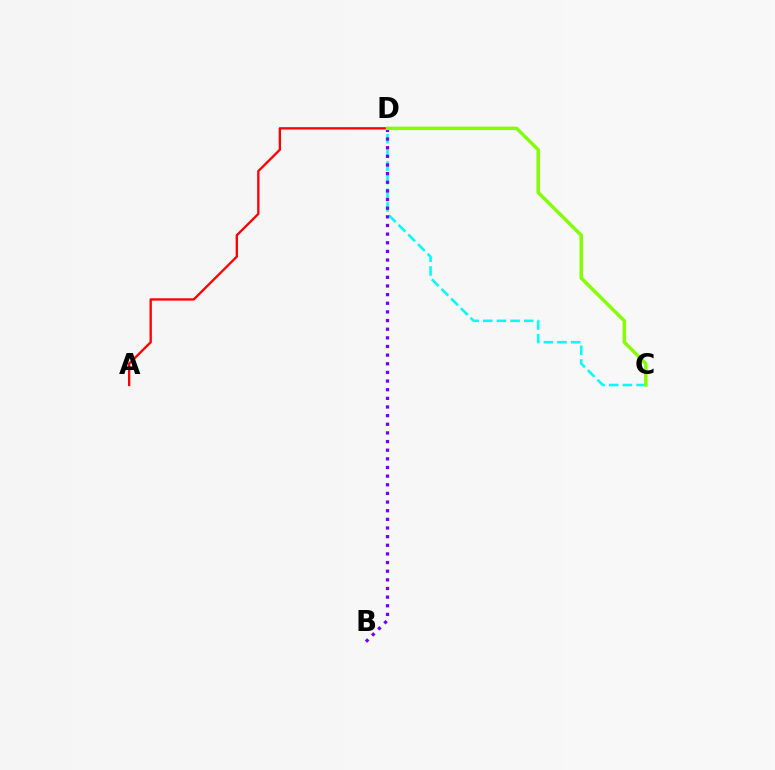{('C', 'D'): [{'color': '#00fff6', 'line_style': 'dashed', 'thickness': 1.86}, {'color': '#84ff00', 'line_style': 'solid', 'thickness': 2.49}], ('B', 'D'): [{'color': '#7200ff', 'line_style': 'dotted', 'thickness': 2.35}], ('A', 'D'): [{'color': '#ff0000', 'line_style': 'solid', 'thickness': 1.68}]}